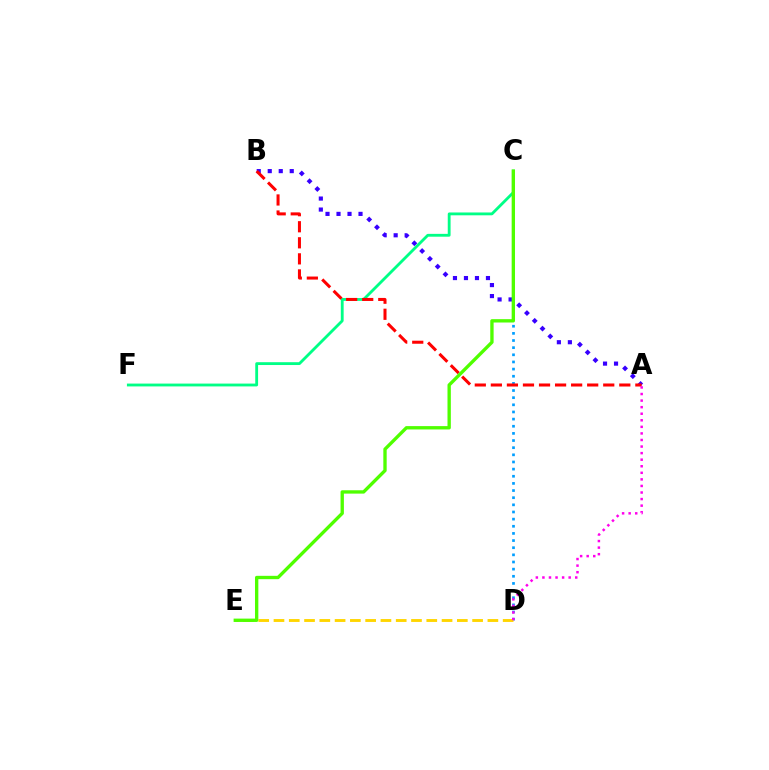{('A', 'B'): [{'color': '#3700ff', 'line_style': 'dotted', 'thickness': 2.99}, {'color': '#ff0000', 'line_style': 'dashed', 'thickness': 2.18}], ('C', 'D'): [{'color': '#009eff', 'line_style': 'dotted', 'thickness': 1.94}], ('D', 'E'): [{'color': '#ffd500', 'line_style': 'dashed', 'thickness': 2.08}], ('C', 'F'): [{'color': '#00ff86', 'line_style': 'solid', 'thickness': 2.04}], ('A', 'D'): [{'color': '#ff00ed', 'line_style': 'dotted', 'thickness': 1.78}], ('C', 'E'): [{'color': '#4fff00', 'line_style': 'solid', 'thickness': 2.41}]}